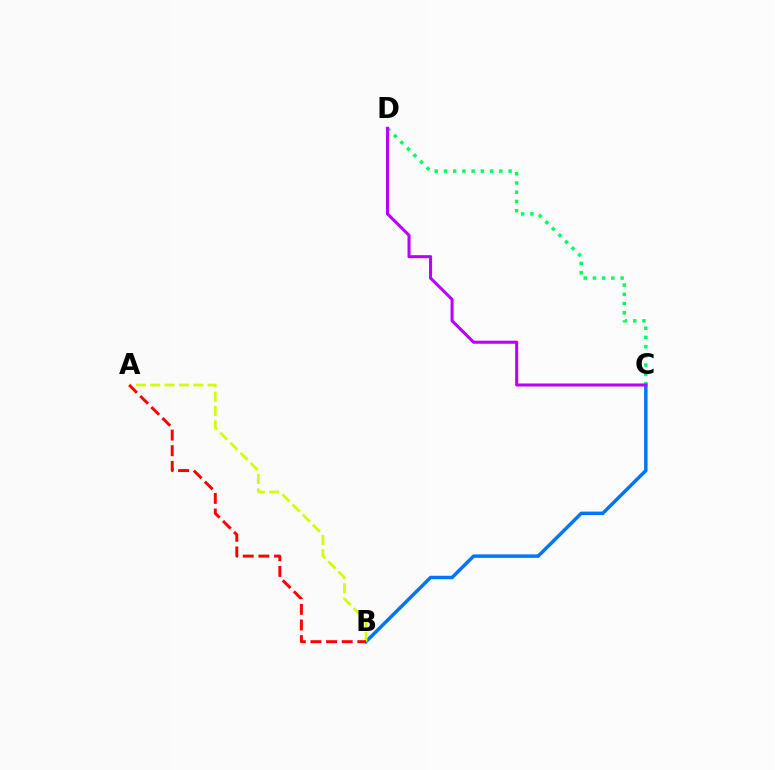{('B', 'C'): [{'color': '#0074ff', 'line_style': 'solid', 'thickness': 2.5}], ('A', 'B'): [{'color': '#d1ff00', 'line_style': 'dashed', 'thickness': 1.95}, {'color': '#ff0000', 'line_style': 'dashed', 'thickness': 2.12}], ('C', 'D'): [{'color': '#00ff5c', 'line_style': 'dotted', 'thickness': 2.51}, {'color': '#b900ff', 'line_style': 'solid', 'thickness': 2.2}]}